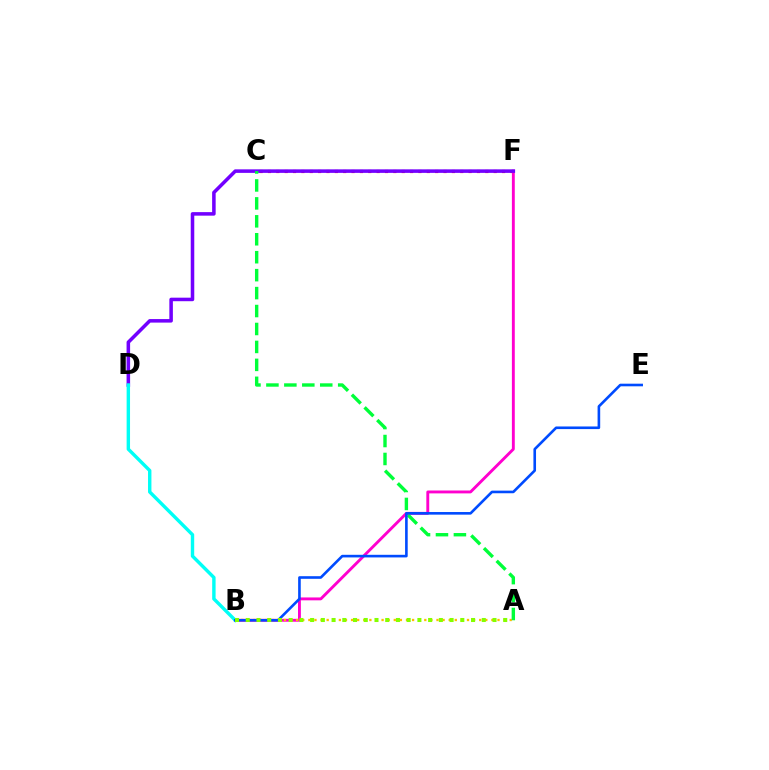{('C', 'F'): [{'color': '#ff0000', 'line_style': 'dotted', 'thickness': 2.27}], ('B', 'F'): [{'color': '#ff00cf', 'line_style': 'solid', 'thickness': 2.08}], ('D', 'F'): [{'color': '#7200ff', 'line_style': 'solid', 'thickness': 2.55}], ('A', 'B'): [{'color': '#ffbd00', 'line_style': 'dotted', 'thickness': 1.66}, {'color': '#84ff00', 'line_style': 'dotted', 'thickness': 2.91}], ('A', 'C'): [{'color': '#00ff39', 'line_style': 'dashed', 'thickness': 2.44}], ('B', 'D'): [{'color': '#00fff6', 'line_style': 'solid', 'thickness': 2.45}], ('B', 'E'): [{'color': '#004bff', 'line_style': 'solid', 'thickness': 1.89}]}